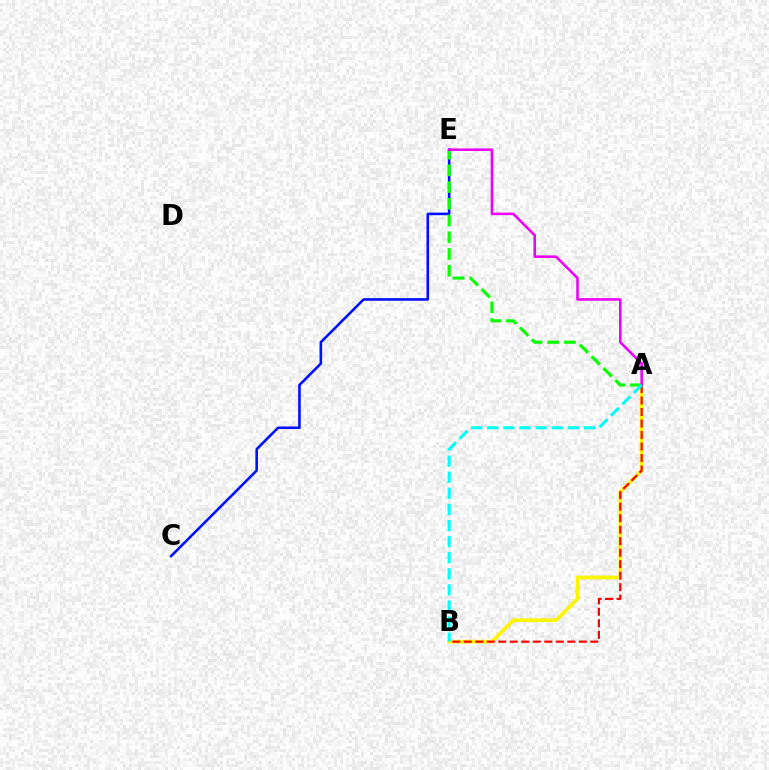{('A', 'B'): [{'color': '#fcf500', 'line_style': 'solid', 'thickness': 2.67}, {'color': '#ff0000', 'line_style': 'dashed', 'thickness': 1.56}, {'color': '#00fff6', 'line_style': 'dashed', 'thickness': 2.19}], ('C', 'E'): [{'color': '#0010ff', 'line_style': 'solid', 'thickness': 1.87}], ('A', 'E'): [{'color': '#08ff00', 'line_style': 'dashed', 'thickness': 2.27}, {'color': '#ee00ff', 'line_style': 'solid', 'thickness': 1.85}]}